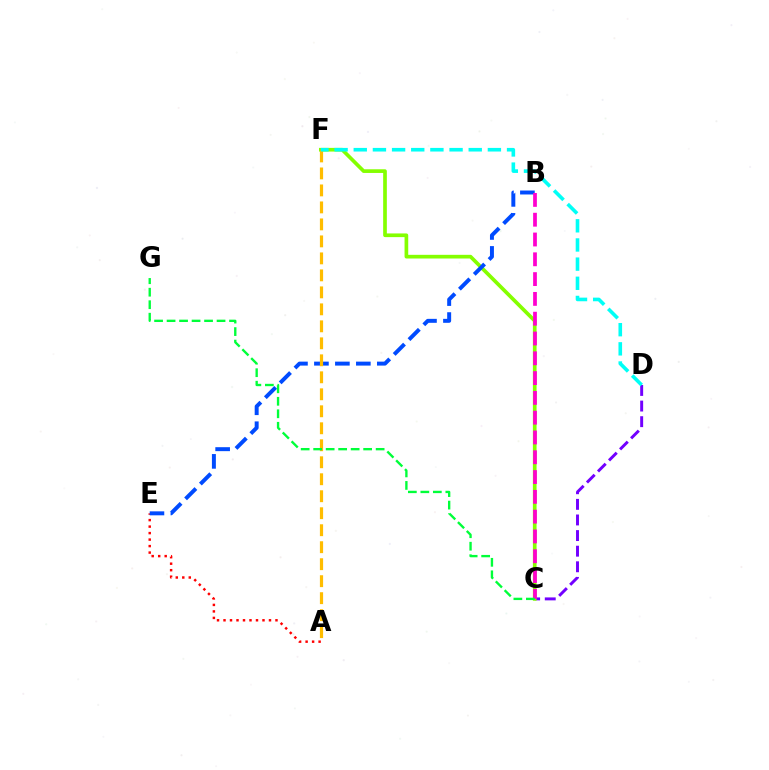{('C', 'D'): [{'color': '#7200ff', 'line_style': 'dashed', 'thickness': 2.12}], ('A', 'E'): [{'color': '#ff0000', 'line_style': 'dotted', 'thickness': 1.77}], ('C', 'F'): [{'color': '#84ff00', 'line_style': 'solid', 'thickness': 2.65}], ('B', 'E'): [{'color': '#004bff', 'line_style': 'dashed', 'thickness': 2.85}], ('A', 'F'): [{'color': '#ffbd00', 'line_style': 'dashed', 'thickness': 2.31}], ('D', 'F'): [{'color': '#00fff6', 'line_style': 'dashed', 'thickness': 2.6}], ('B', 'C'): [{'color': '#ff00cf', 'line_style': 'dashed', 'thickness': 2.69}], ('C', 'G'): [{'color': '#00ff39', 'line_style': 'dashed', 'thickness': 1.7}]}